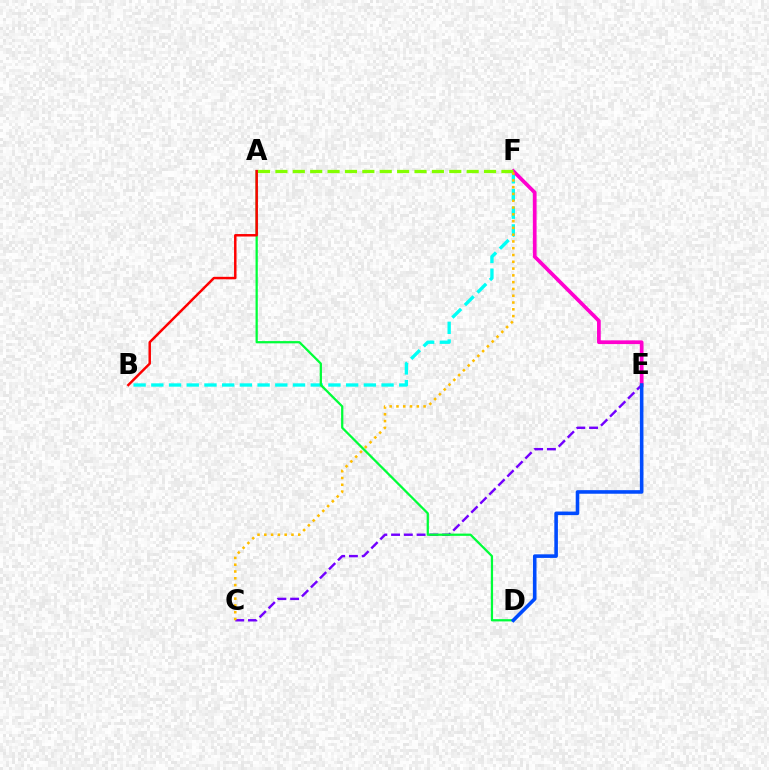{('C', 'E'): [{'color': '#7200ff', 'line_style': 'dashed', 'thickness': 1.73}], ('B', 'F'): [{'color': '#00fff6', 'line_style': 'dashed', 'thickness': 2.41}], ('E', 'F'): [{'color': '#ff00cf', 'line_style': 'solid', 'thickness': 2.68}], ('A', 'D'): [{'color': '#00ff39', 'line_style': 'solid', 'thickness': 1.62}], ('A', 'F'): [{'color': '#84ff00', 'line_style': 'dashed', 'thickness': 2.36}], ('C', 'F'): [{'color': '#ffbd00', 'line_style': 'dotted', 'thickness': 1.84}], ('A', 'B'): [{'color': '#ff0000', 'line_style': 'solid', 'thickness': 1.78}], ('D', 'E'): [{'color': '#004bff', 'line_style': 'solid', 'thickness': 2.58}]}